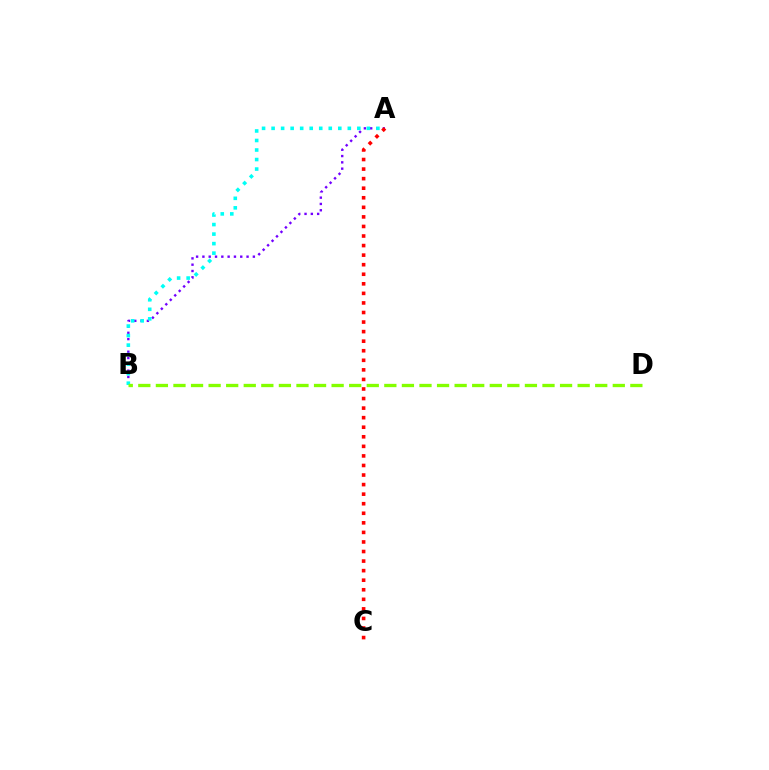{('A', 'B'): [{'color': '#7200ff', 'line_style': 'dotted', 'thickness': 1.71}, {'color': '#00fff6', 'line_style': 'dotted', 'thickness': 2.59}], ('A', 'C'): [{'color': '#ff0000', 'line_style': 'dotted', 'thickness': 2.6}], ('B', 'D'): [{'color': '#84ff00', 'line_style': 'dashed', 'thickness': 2.39}]}